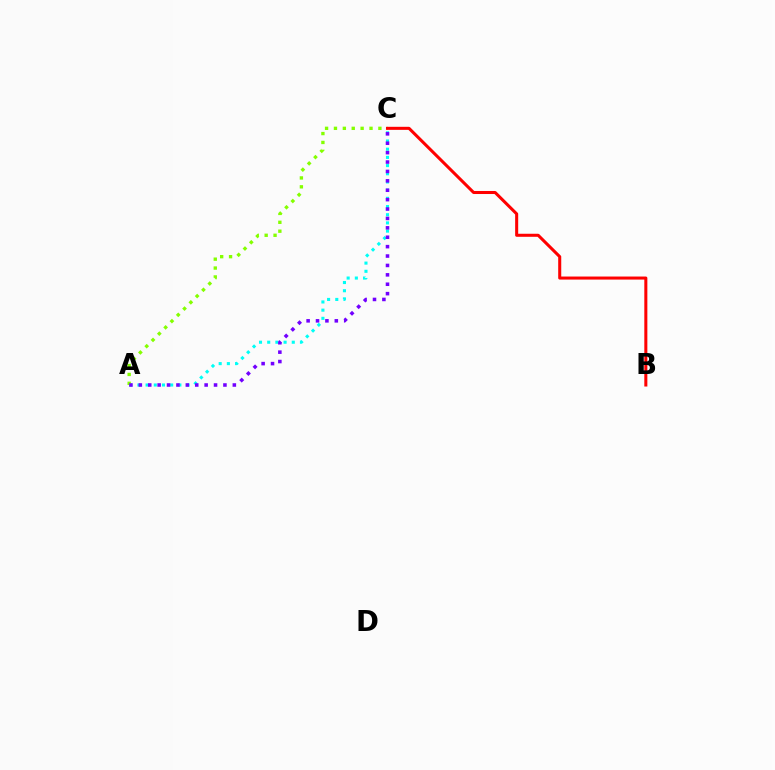{('A', 'C'): [{'color': '#00fff6', 'line_style': 'dotted', 'thickness': 2.23}, {'color': '#84ff00', 'line_style': 'dotted', 'thickness': 2.41}, {'color': '#7200ff', 'line_style': 'dotted', 'thickness': 2.55}], ('B', 'C'): [{'color': '#ff0000', 'line_style': 'solid', 'thickness': 2.19}]}